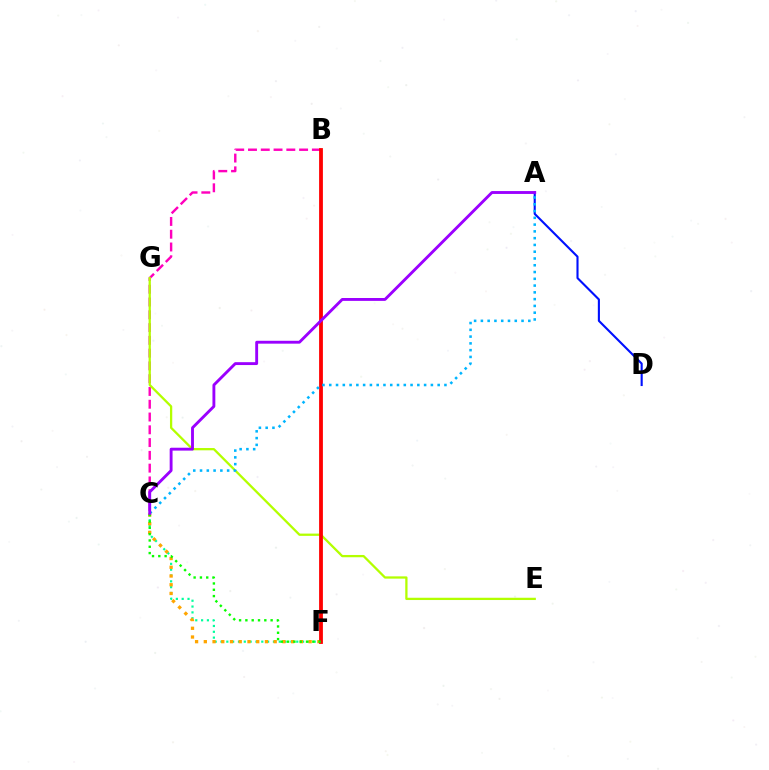{('C', 'F'): [{'color': '#00ff9d', 'line_style': 'dotted', 'thickness': 1.58}, {'color': '#ffa500', 'line_style': 'dotted', 'thickness': 2.37}, {'color': '#08ff00', 'line_style': 'dotted', 'thickness': 1.71}], ('B', 'C'): [{'color': '#ff00bd', 'line_style': 'dashed', 'thickness': 1.74}], ('A', 'D'): [{'color': '#0010ff', 'line_style': 'solid', 'thickness': 1.52}], ('E', 'G'): [{'color': '#b3ff00', 'line_style': 'solid', 'thickness': 1.64}], ('B', 'F'): [{'color': '#ff0000', 'line_style': 'solid', 'thickness': 2.73}], ('A', 'C'): [{'color': '#00b5ff', 'line_style': 'dotted', 'thickness': 1.84}, {'color': '#9b00ff', 'line_style': 'solid', 'thickness': 2.07}]}